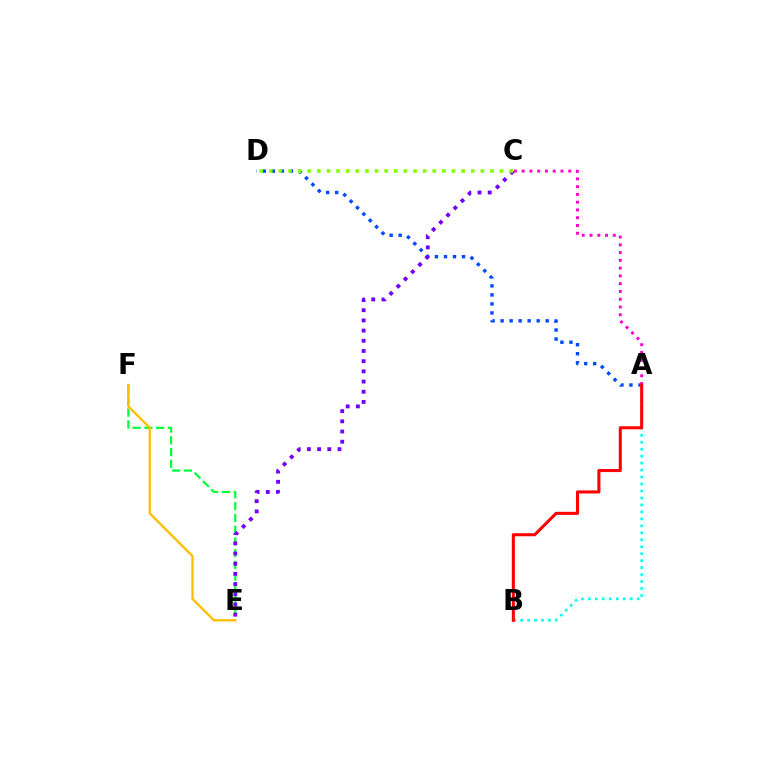{('E', 'F'): [{'color': '#00ff39', 'line_style': 'dashed', 'thickness': 1.6}, {'color': '#ffbd00', 'line_style': 'solid', 'thickness': 1.67}], ('A', 'D'): [{'color': '#004bff', 'line_style': 'dotted', 'thickness': 2.45}], ('A', 'C'): [{'color': '#ff00cf', 'line_style': 'dotted', 'thickness': 2.11}], ('C', 'E'): [{'color': '#7200ff', 'line_style': 'dotted', 'thickness': 2.77}], ('C', 'D'): [{'color': '#84ff00', 'line_style': 'dotted', 'thickness': 2.61}], ('A', 'B'): [{'color': '#00fff6', 'line_style': 'dotted', 'thickness': 1.89}, {'color': '#ff0000', 'line_style': 'solid', 'thickness': 2.2}]}